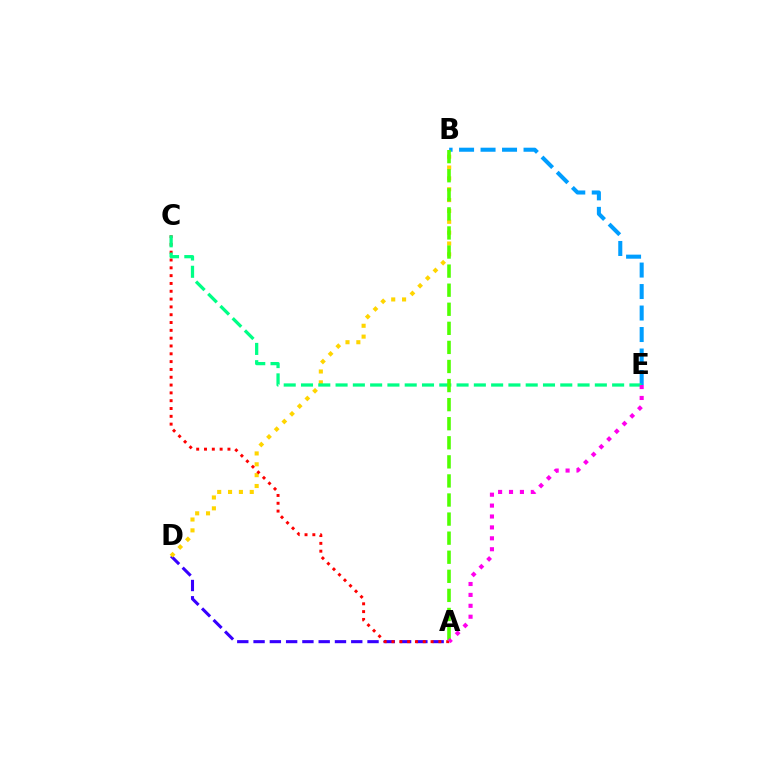{('A', 'D'): [{'color': '#3700ff', 'line_style': 'dashed', 'thickness': 2.21}], ('B', 'E'): [{'color': '#009eff', 'line_style': 'dashed', 'thickness': 2.92}], ('B', 'D'): [{'color': '#ffd500', 'line_style': 'dotted', 'thickness': 2.95}], ('A', 'C'): [{'color': '#ff0000', 'line_style': 'dotted', 'thickness': 2.12}], ('C', 'E'): [{'color': '#00ff86', 'line_style': 'dashed', 'thickness': 2.35}], ('A', 'B'): [{'color': '#4fff00', 'line_style': 'dashed', 'thickness': 2.59}], ('A', 'E'): [{'color': '#ff00ed', 'line_style': 'dotted', 'thickness': 2.96}]}